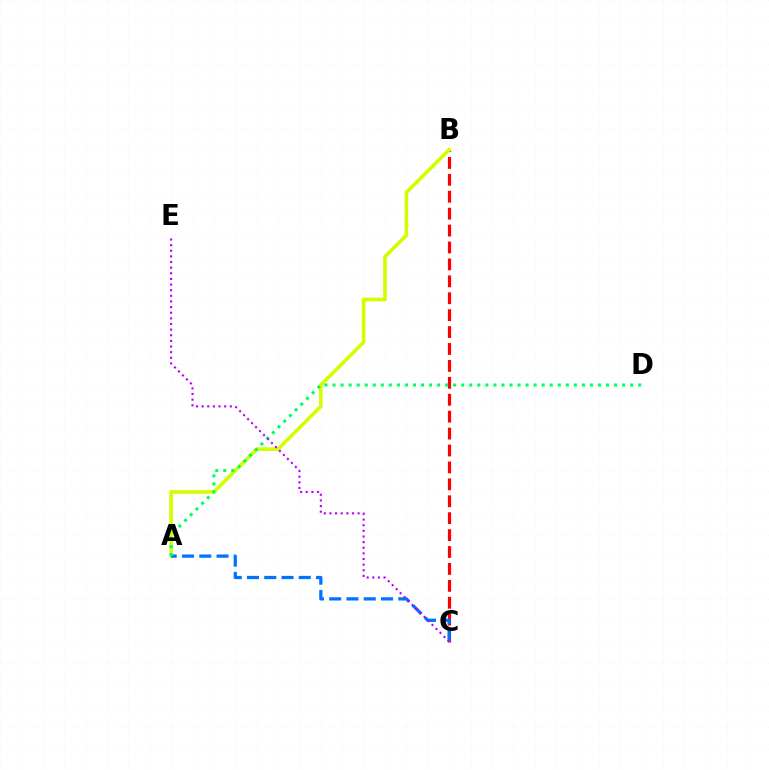{('B', 'C'): [{'color': '#ff0000', 'line_style': 'dashed', 'thickness': 2.3}], ('A', 'B'): [{'color': '#d1ff00', 'line_style': 'solid', 'thickness': 2.61}], ('A', 'C'): [{'color': '#0074ff', 'line_style': 'dashed', 'thickness': 2.35}], ('A', 'D'): [{'color': '#00ff5c', 'line_style': 'dotted', 'thickness': 2.19}], ('C', 'E'): [{'color': '#b900ff', 'line_style': 'dotted', 'thickness': 1.53}]}